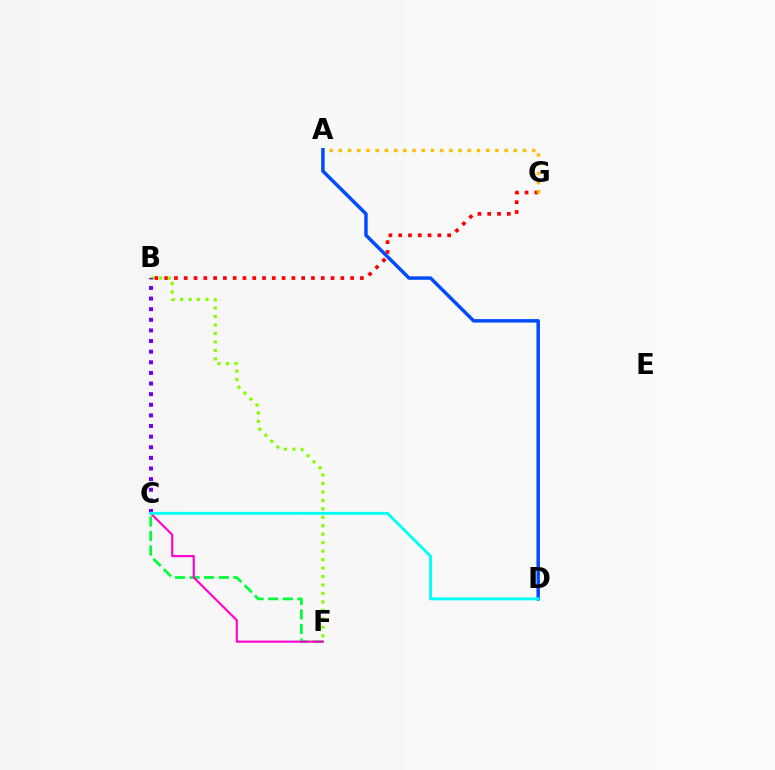{('C', 'F'): [{'color': '#00ff39', 'line_style': 'dashed', 'thickness': 1.98}, {'color': '#ff00cf', 'line_style': 'solid', 'thickness': 1.54}], ('B', 'G'): [{'color': '#ff0000', 'line_style': 'dotted', 'thickness': 2.66}], ('A', 'G'): [{'color': '#ffbd00', 'line_style': 'dotted', 'thickness': 2.5}], ('B', 'F'): [{'color': '#84ff00', 'line_style': 'dotted', 'thickness': 2.3}], ('A', 'D'): [{'color': '#004bff', 'line_style': 'solid', 'thickness': 2.49}], ('B', 'C'): [{'color': '#7200ff', 'line_style': 'dotted', 'thickness': 2.89}], ('C', 'D'): [{'color': '#00fff6', 'line_style': 'solid', 'thickness': 2.08}]}